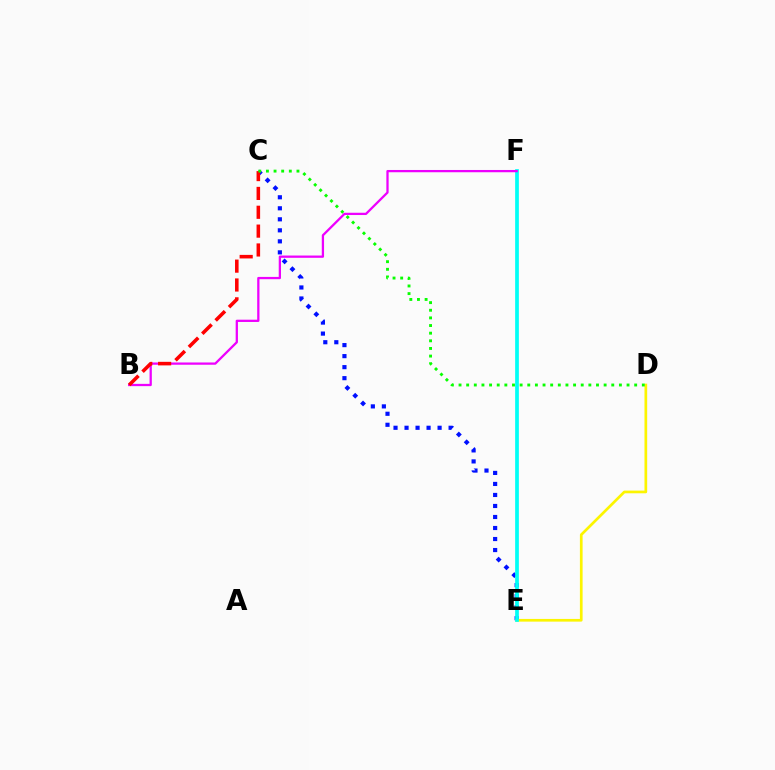{('C', 'E'): [{'color': '#0010ff', 'line_style': 'dotted', 'thickness': 2.99}], ('D', 'E'): [{'color': '#fcf500', 'line_style': 'solid', 'thickness': 1.94}], ('E', 'F'): [{'color': '#00fff6', 'line_style': 'solid', 'thickness': 2.68}], ('B', 'F'): [{'color': '#ee00ff', 'line_style': 'solid', 'thickness': 1.64}], ('B', 'C'): [{'color': '#ff0000', 'line_style': 'dashed', 'thickness': 2.56}], ('C', 'D'): [{'color': '#08ff00', 'line_style': 'dotted', 'thickness': 2.07}]}